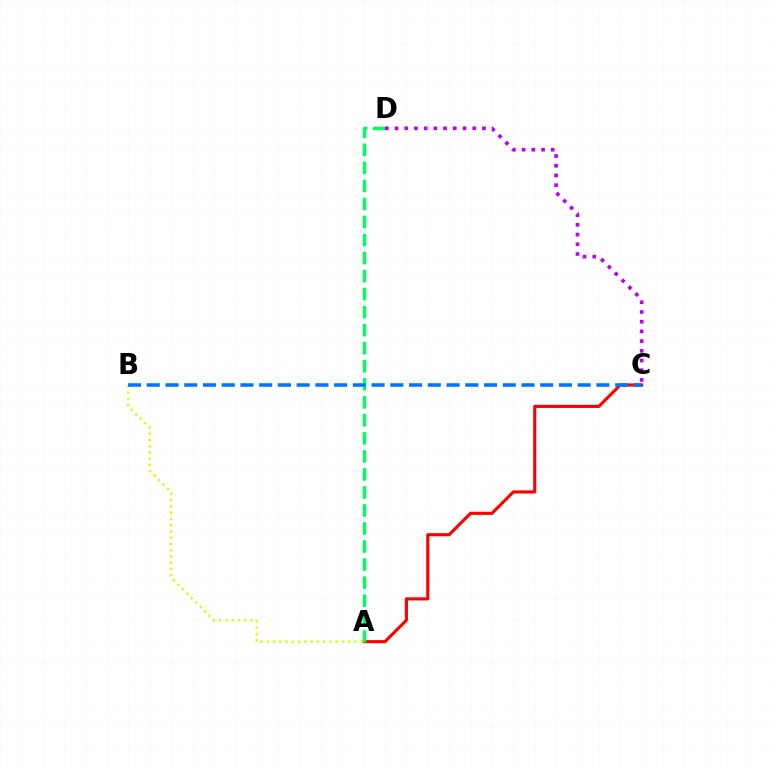{('A', 'C'): [{'color': '#ff0000', 'line_style': 'solid', 'thickness': 2.25}], ('A', 'D'): [{'color': '#00ff5c', 'line_style': 'dashed', 'thickness': 2.45}], ('A', 'B'): [{'color': '#d1ff00', 'line_style': 'dotted', 'thickness': 1.7}], ('C', 'D'): [{'color': '#b900ff', 'line_style': 'dotted', 'thickness': 2.64}], ('B', 'C'): [{'color': '#0074ff', 'line_style': 'dashed', 'thickness': 2.55}]}